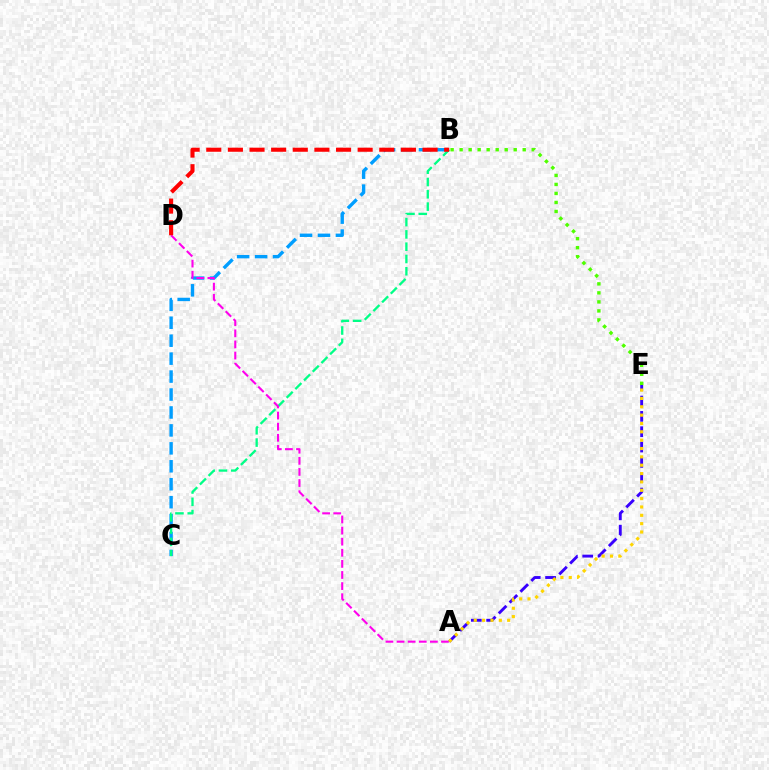{('B', 'C'): [{'color': '#009eff', 'line_style': 'dashed', 'thickness': 2.44}, {'color': '#00ff86', 'line_style': 'dashed', 'thickness': 1.67}], ('A', 'D'): [{'color': '#ff00ed', 'line_style': 'dashed', 'thickness': 1.51}], ('A', 'E'): [{'color': '#3700ff', 'line_style': 'dashed', 'thickness': 2.08}, {'color': '#ffd500', 'line_style': 'dotted', 'thickness': 2.27}], ('B', 'E'): [{'color': '#4fff00', 'line_style': 'dotted', 'thickness': 2.45}], ('B', 'D'): [{'color': '#ff0000', 'line_style': 'dashed', 'thickness': 2.94}]}